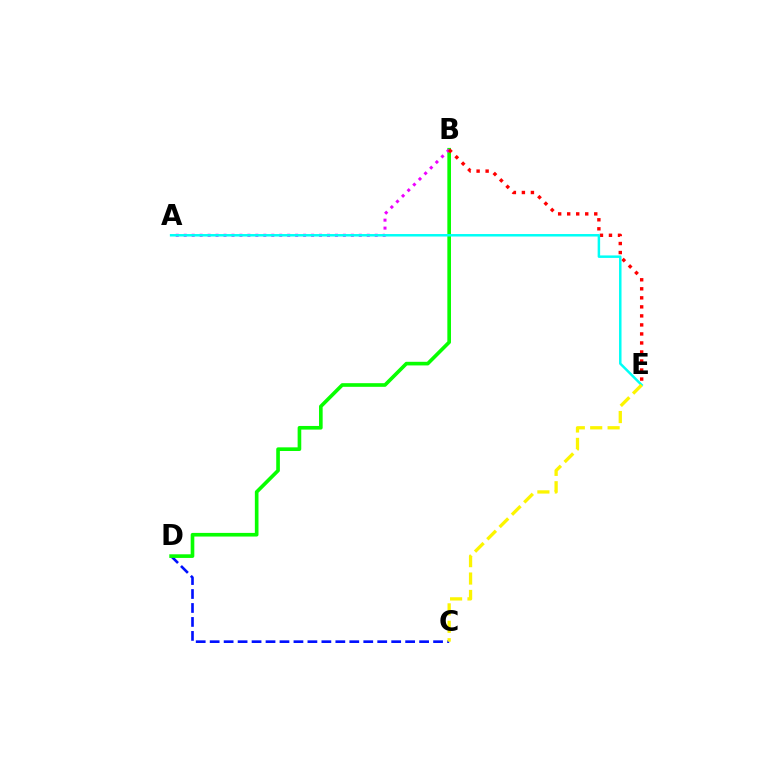{('C', 'D'): [{'color': '#0010ff', 'line_style': 'dashed', 'thickness': 1.9}], ('B', 'D'): [{'color': '#08ff00', 'line_style': 'solid', 'thickness': 2.62}], ('A', 'B'): [{'color': '#ee00ff', 'line_style': 'dotted', 'thickness': 2.16}], ('B', 'E'): [{'color': '#ff0000', 'line_style': 'dotted', 'thickness': 2.45}], ('A', 'E'): [{'color': '#00fff6', 'line_style': 'solid', 'thickness': 1.79}], ('C', 'E'): [{'color': '#fcf500', 'line_style': 'dashed', 'thickness': 2.36}]}